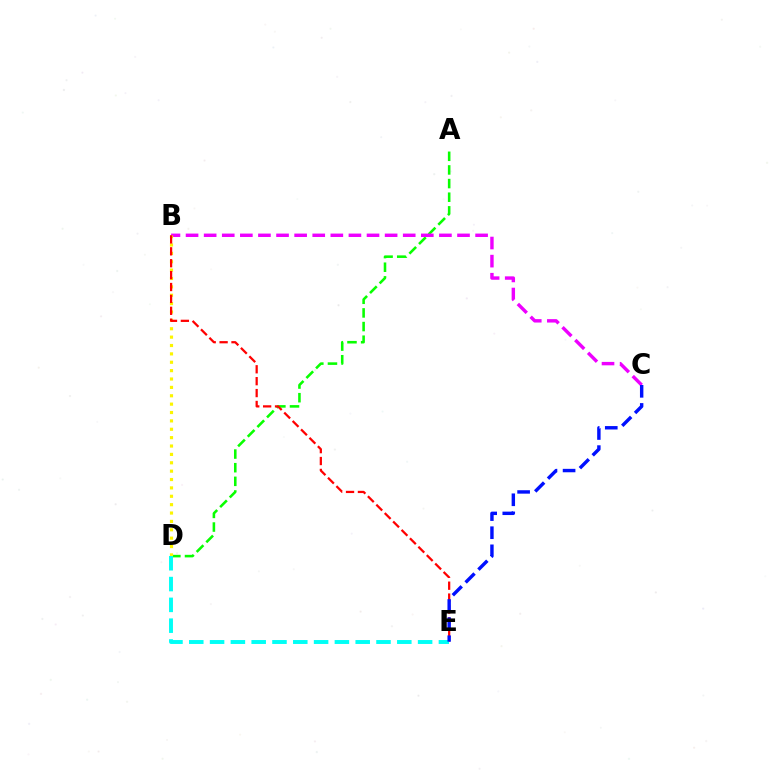{('A', 'D'): [{'color': '#08ff00', 'line_style': 'dashed', 'thickness': 1.85}], ('B', 'C'): [{'color': '#ee00ff', 'line_style': 'dashed', 'thickness': 2.46}], ('B', 'D'): [{'color': '#fcf500', 'line_style': 'dotted', 'thickness': 2.28}], ('B', 'E'): [{'color': '#ff0000', 'line_style': 'dashed', 'thickness': 1.62}], ('D', 'E'): [{'color': '#00fff6', 'line_style': 'dashed', 'thickness': 2.83}], ('C', 'E'): [{'color': '#0010ff', 'line_style': 'dashed', 'thickness': 2.46}]}